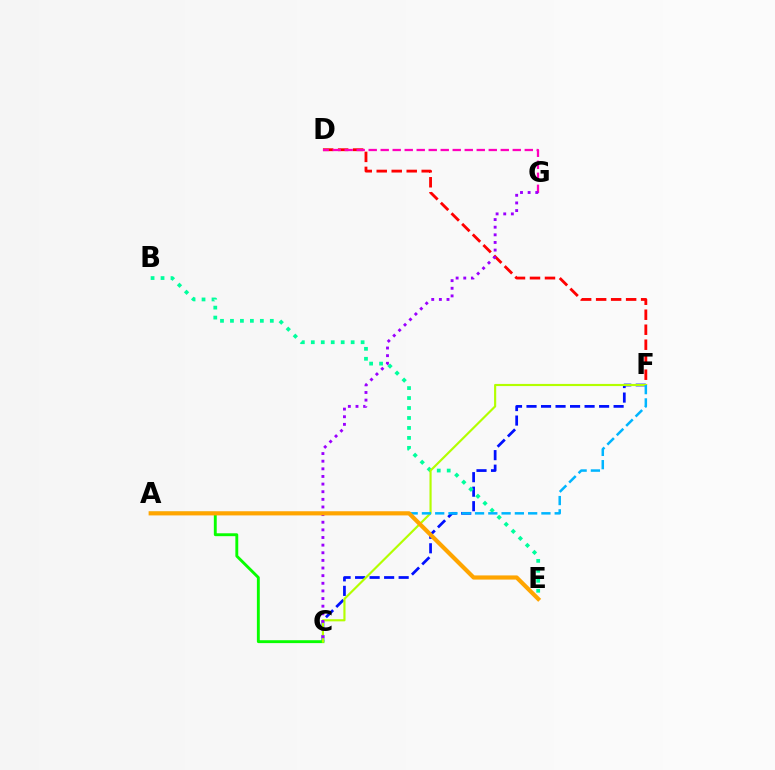{('C', 'F'): [{'color': '#0010ff', 'line_style': 'dashed', 'thickness': 1.97}, {'color': '#b3ff00', 'line_style': 'solid', 'thickness': 1.55}], ('B', 'E'): [{'color': '#00ff9d', 'line_style': 'dotted', 'thickness': 2.71}], ('D', 'F'): [{'color': '#ff0000', 'line_style': 'dashed', 'thickness': 2.04}], ('A', 'C'): [{'color': '#08ff00', 'line_style': 'solid', 'thickness': 2.08}], ('D', 'G'): [{'color': '#ff00bd', 'line_style': 'dashed', 'thickness': 1.63}], ('A', 'F'): [{'color': '#00b5ff', 'line_style': 'dashed', 'thickness': 1.8}], ('C', 'G'): [{'color': '#9b00ff', 'line_style': 'dotted', 'thickness': 2.07}], ('A', 'E'): [{'color': '#ffa500', 'line_style': 'solid', 'thickness': 3.0}]}